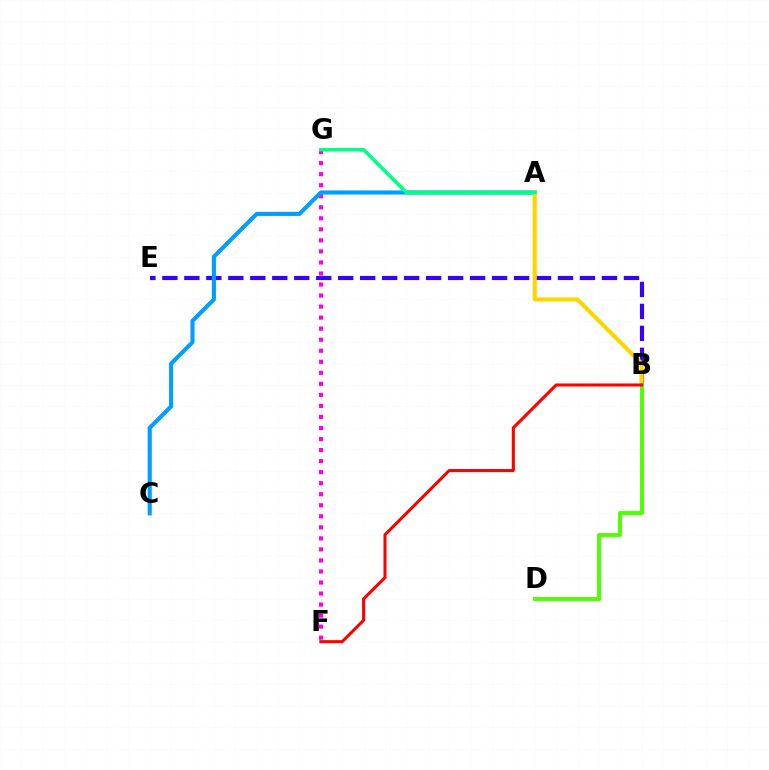{('B', 'E'): [{'color': '#3700ff', 'line_style': 'dashed', 'thickness': 2.99}], ('F', 'G'): [{'color': '#ff00ed', 'line_style': 'dotted', 'thickness': 3.0}], ('A', 'C'): [{'color': '#009eff', 'line_style': 'solid', 'thickness': 2.96}], ('A', 'B'): [{'color': '#ffd500', 'line_style': 'solid', 'thickness': 2.97}], ('B', 'D'): [{'color': '#4fff00', 'line_style': 'solid', 'thickness': 2.82}], ('B', 'F'): [{'color': '#ff0000', 'line_style': 'solid', 'thickness': 2.21}], ('A', 'G'): [{'color': '#00ff86', 'line_style': 'solid', 'thickness': 2.56}]}